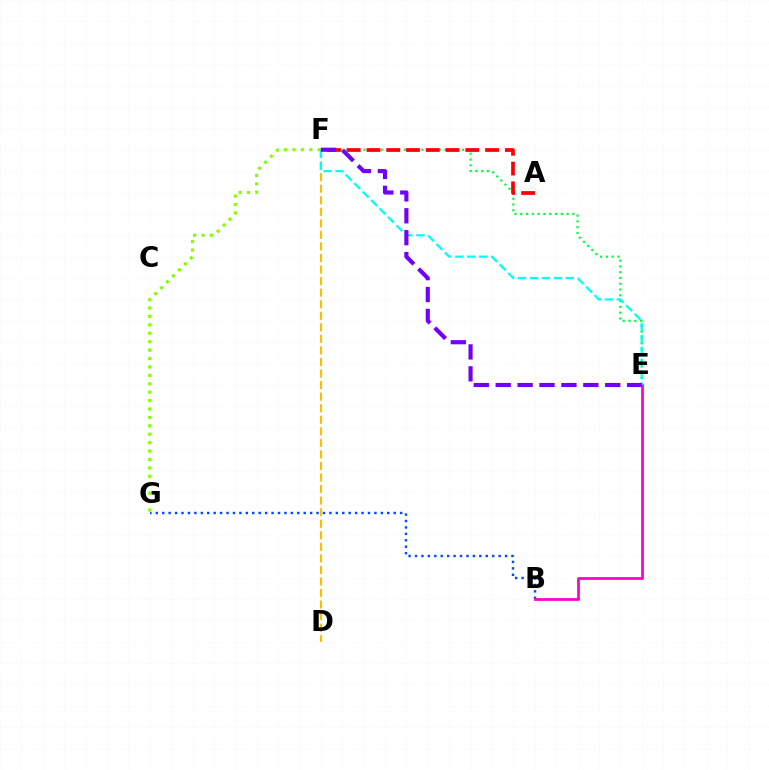{('B', 'G'): [{'color': '#004bff', 'line_style': 'dotted', 'thickness': 1.75}], ('D', 'F'): [{'color': '#ffbd00', 'line_style': 'dashed', 'thickness': 1.57}], ('B', 'E'): [{'color': '#ff00cf', 'line_style': 'solid', 'thickness': 1.99}], ('F', 'G'): [{'color': '#84ff00', 'line_style': 'dotted', 'thickness': 2.29}], ('E', 'F'): [{'color': '#00ff39', 'line_style': 'dotted', 'thickness': 1.57}, {'color': '#00fff6', 'line_style': 'dashed', 'thickness': 1.62}, {'color': '#7200ff', 'line_style': 'dashed', 'thickness': 2.98}], ('A', 'F'): [{'color': '#ff0000', 'line_style': 'dashed', 'thickness': 2.68}]}